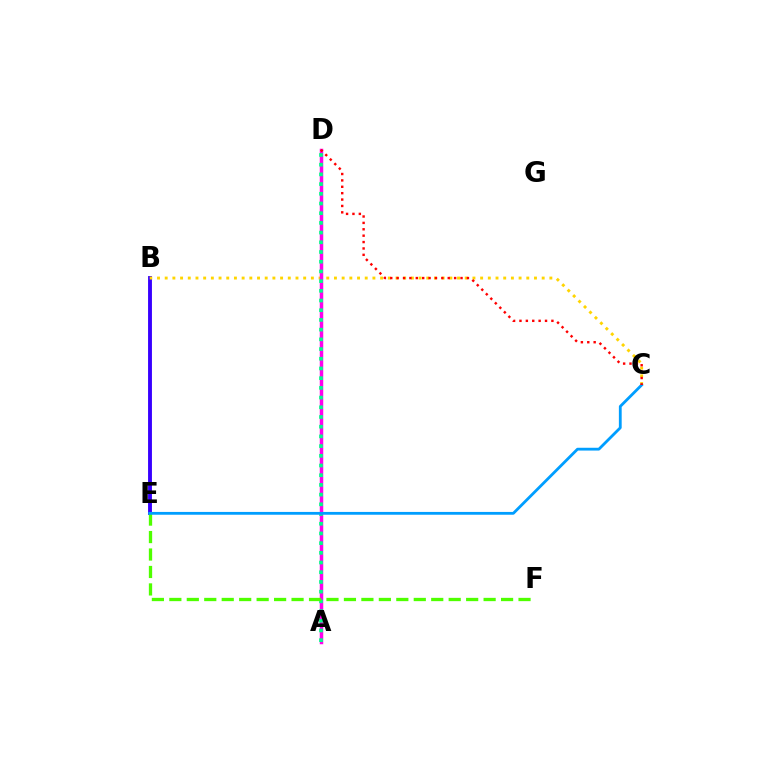{('B', 'E'): [{'color': '#3700ff', 'line_style': 'solid', 'thickness': 2.79}], ('B', 'C'): [{'color': '#ffd500', 'line_style': 'dotted', 'thickness': 2.09}], ('A', 'D'): [{'color': '#ff00ed', 'line_style': 'solid', 'thickness': 2.51}, {'color': '#00ff86', 'line_style': 'dotted', 'thickness': 2.64}], ('E', 'F'): [{'color': '#4fff00', 'line_style': 'dashed', 'thickness': 2.37}], ('C', 'E'): [{'color': '#009eff', 'line_style': 'solid', 'thickness': 2.02}], ('C', 'D'): [{'color': '#ff0000', 'line_style': 'dotted', 'thickness': 1.74}]}